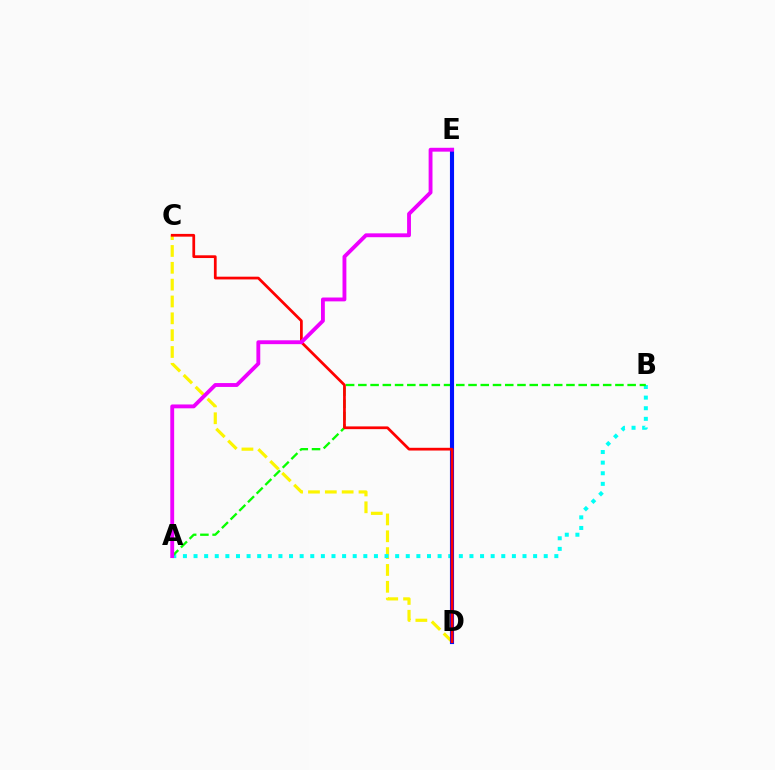{('C', 'D'): [{'color': '#fcf500', 'line_style': 'dashed', 'thickness': 2.29}, {'color': '#ff0000', 'line_style': 'solid', 'thickness': 1.97}], ('A', 'B'): [{'color': '#00fff6', 'line_style': 'dotted', 'thickness': 2.88}, {'color': '#08ff00', 'line_style': 'dashed', 'thickness': 1.66}], ('D', 'E'): [{'color': '#0010ff', 'line_style': 'solid', 'thickness': 2.96}], ('A', 'E'): [{'color': '#ee00ff', 'line_style': 'solid', 'thickness': 2.78}]}